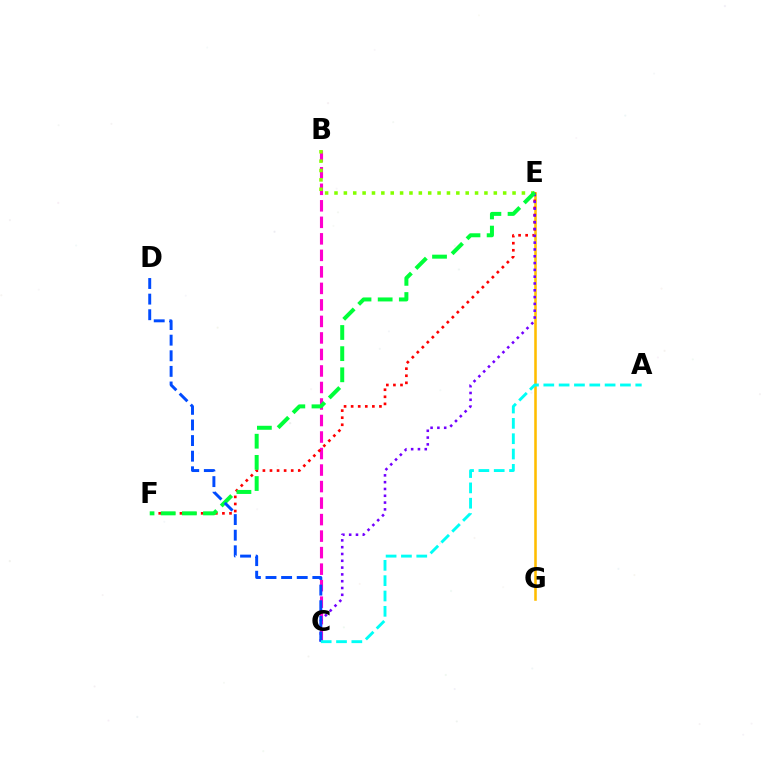{('B', 'C'): [{'color': '#ff00cf', 'line_style': 'dashed', 'thickness': 2.24}], ('E', 'G'): [{'color': '#ffbd00', 'line_style': 'solid', 'thickness': 1.84}], ('E', 'F'): [{'color': '#ff0000', 'line_style': 'dotted', 'thickness': 1.92}, {'color': '#00ff39', 'line_style': 'dashed', 'thickness': 2.87}], ('C', 'E'): [{'color': '#7200ff', 'line_style': 'dotted', 'thickness': 1.85}], ('B', 'E'): [{'color': '#84ff00', 'line_style': 'dotted', 'thickness': 2.55}], ('C', 'D'): [{'color': '#004bff', 'line_style': 'dashed', 'thickness': 2.12}], ('A', 'C'): [{'color': '#00fff6', 'line_style': 'dashed', 'thickness': 2.08}]}